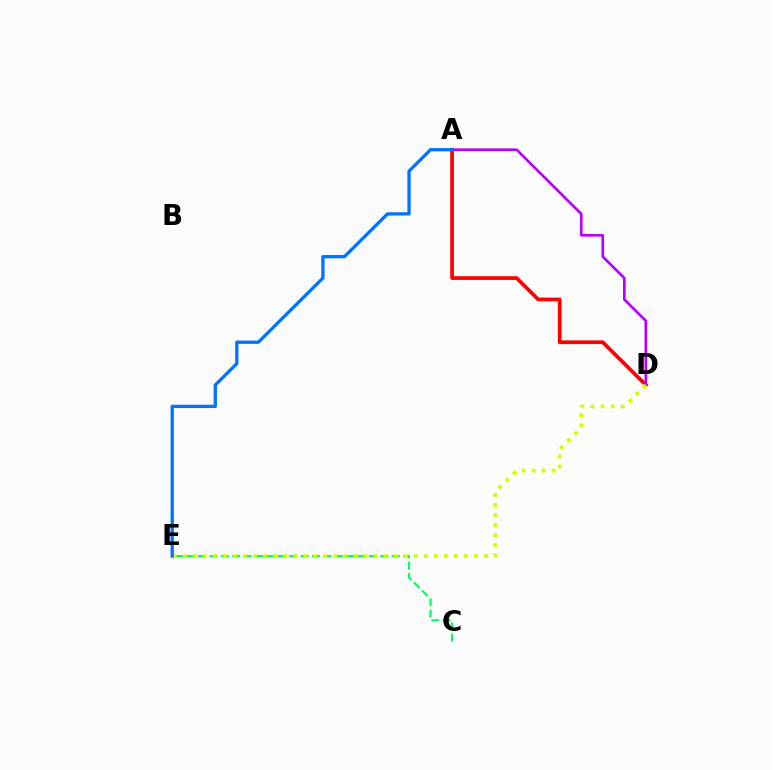{('C', 'E'): [{'color': '#00ff5c', 'line_style': 'dashed', 'thickness': 1.55}], ('A', 'D'): [{'color': '#ff0000', 'line_style': 'solid', 'thickness': 2.68}, {'color': '#b900ff', 'line_style': 'solid', 'thickness': 1.94}], ('D', 'E'): [{'color': '#d1ff00', 'line_style': 'dotted', 'thickness': 2.73}], ('A', 'E'): [{'color': '#0074ff', 'line_style': 'solid', 'thickness': 2.37}]}